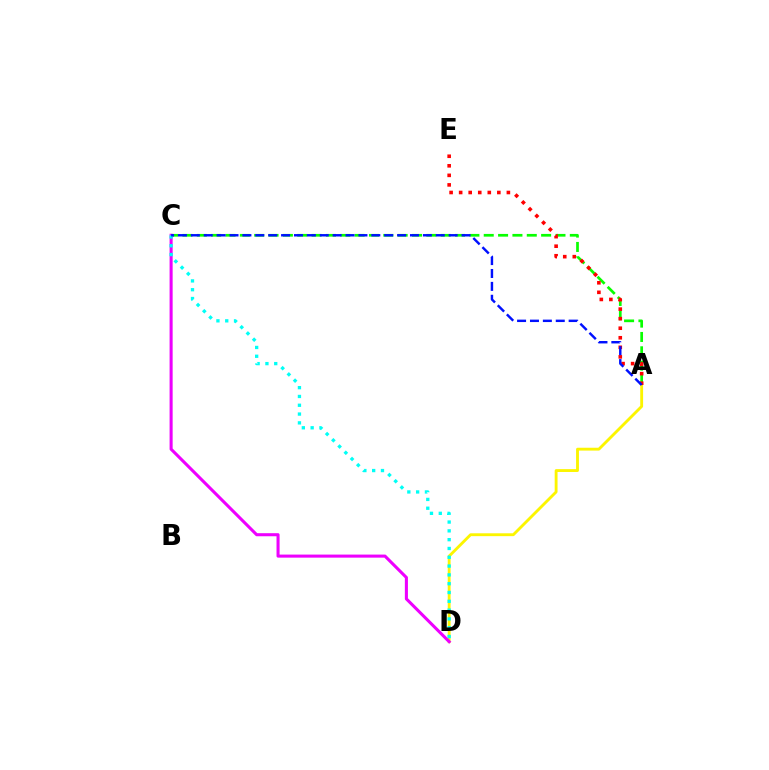{('A', 'D'): [{'color': '#fcf500', 'line_style': 'solid', 'thickness': 2.06}], ('A', 'C'): [{'color': '#08ff00', 'line_style': 'dashed', 'thickness': 1.95}, {'color': '#0010ff', 'line_style': 'dashed', 'thickness': 1.75}], ('C', 'D'): [{'color': '#ee00ff', 'line_style': 'solid', 'thickness': 2.21}, {'color': '#00fff6', 'line_style': 'dotted', 'thickness': 2.39}], ('A', 'E'): [{'color': '#ff0000', 'line_style': 'dotted', 'thickness': 2.59}]}